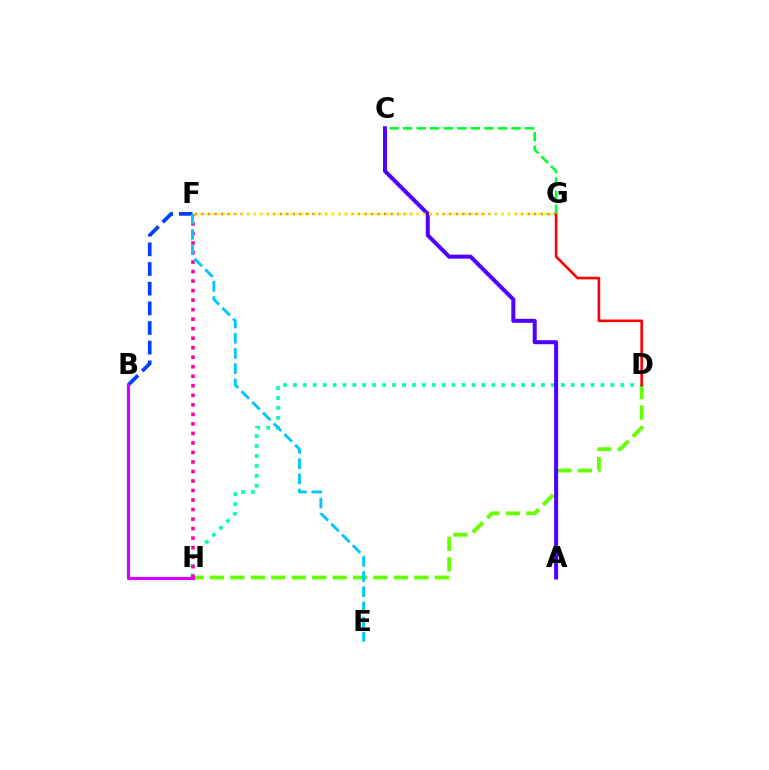{('D', 'H'): [{'color': '#66ff00', 'line_style': 'dashed', 'thickness': 2.78}, {'color': '#00ffaf', 'line_style': 'dotted', 'thickness': 2.7}], ('B', 'F'): [{'color': '#003fff', 'line_style': 'dashed', 'thickness': 2.67}], ('B', 'H'): [{'color': '#d600ff', 'line_style': 'solid', 'thickness': 2.28}], ('A', 'C'): [{'color': '#4f00ff', 'line_style': 'solid', 'thickness': 2.89}], ('F', 'G'): [{'color': '#ff8800', 'line_style': 'dotted', 'thickness': 1.77}, {'color': '#eeff00', 'line_style': 'dotted', 'thickness': 1.64}], ('F', 'H'): [{'color': '#ff00a0', 'line_style': 'dotted', 'thickness': 2.59}], ('E', 'F'): [{'color': '#00c7ff', 'line_style': 'dashed', 'thickness': 2.06}], ('D', 'G'): [{'color': '#ff0000', 'line_style': 'solid', 'thickness': 1.89}], ('C', 'G'): [{'color': '#00ff27', 'line_style': 'dashed', 'thickness': 1.84}]}